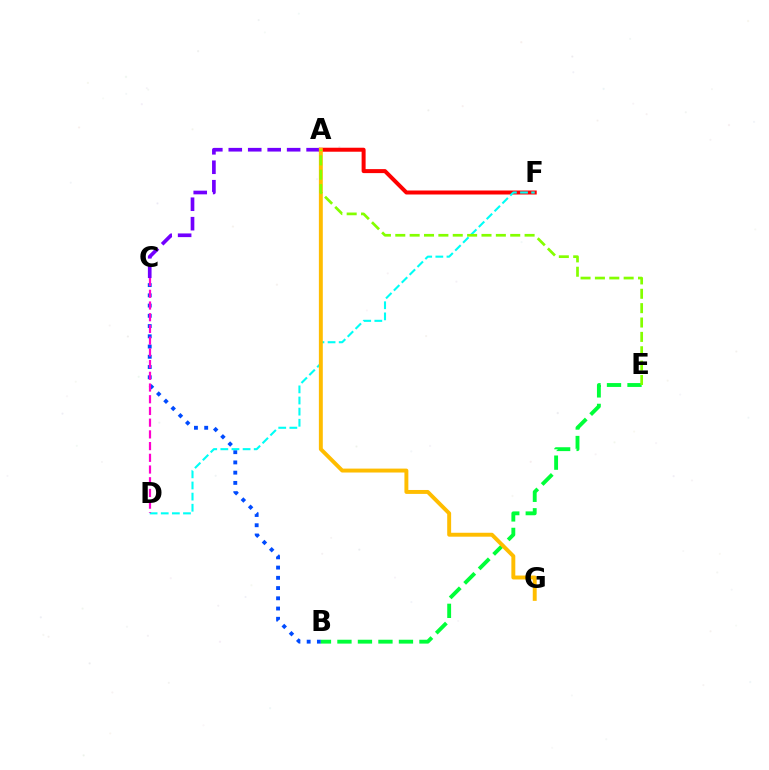{('B', 'C'): [{'color': '#004bff', 'line_style': 'dotted', 'thickness': 2.78}], ('A', 'F'): [{'color': '#ff0000', 'line_style': 'solid', 'thickness': 2.88}], ('A', 'C'): [{'color': '#7200ff', 'line_style': 'dashed', 'thickness': 2.64}], ('D', 'F'): [{'color': '#00fff6', 'line_style': 'dashed', 'thickness': 1.51}], ('B', 'E'): [{'color': '#00ff39', 'line_style': 'dashed', 'thickness': 2.79}], ('A', 'G'): [{'color': '#ffbd00', 'line_style': 'solid', 'thickness': 2.83}], ('A', 'E'): [{'color': '#84ff00', 'line_style': 'dashed', 'thickness': 1.95}], ('C', 'D'): [{'color': '#ff00cf', 'line_style': 'dashed', 'thickness': 1.59}]}